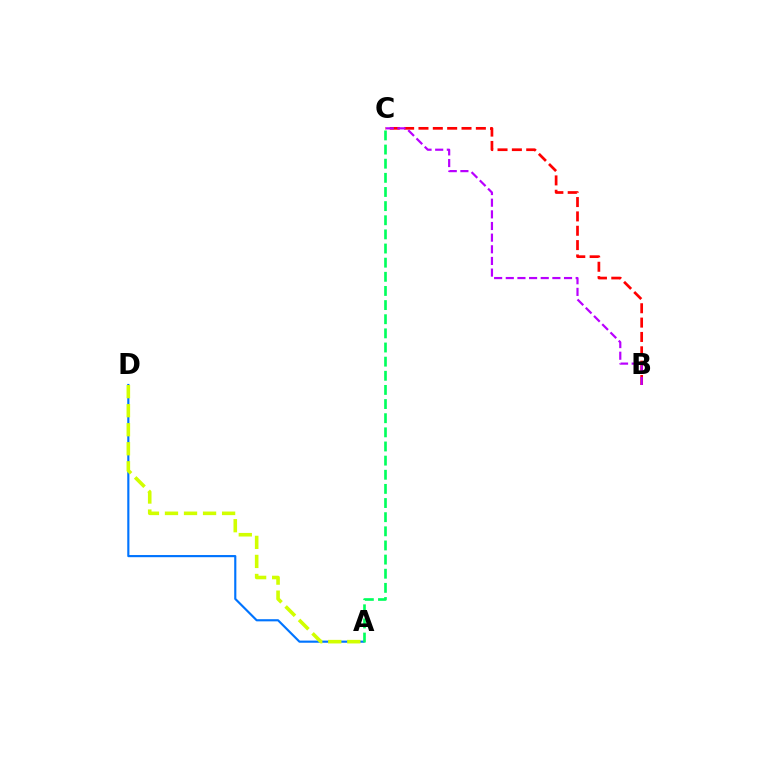{('B', 'C'): [{'color': '#ff0000', 'line_style': 'dashed', 'thickness': 1.95}, {'color': '#b900ff', 'line_style': 'dashed', 'thickness': 1.58}], ('A', 'D'): [{'color': '#0074ff', 'line_style': 'solid', 'thickness': 1.55}, {'color': '#d1ff00', 'line_style': 'dashed', 'thickness': 2.59}], ('A', 'C'): [{'color': '#00ff5c', 'line_style': 'dashed', 'thickness': 1.92}]}